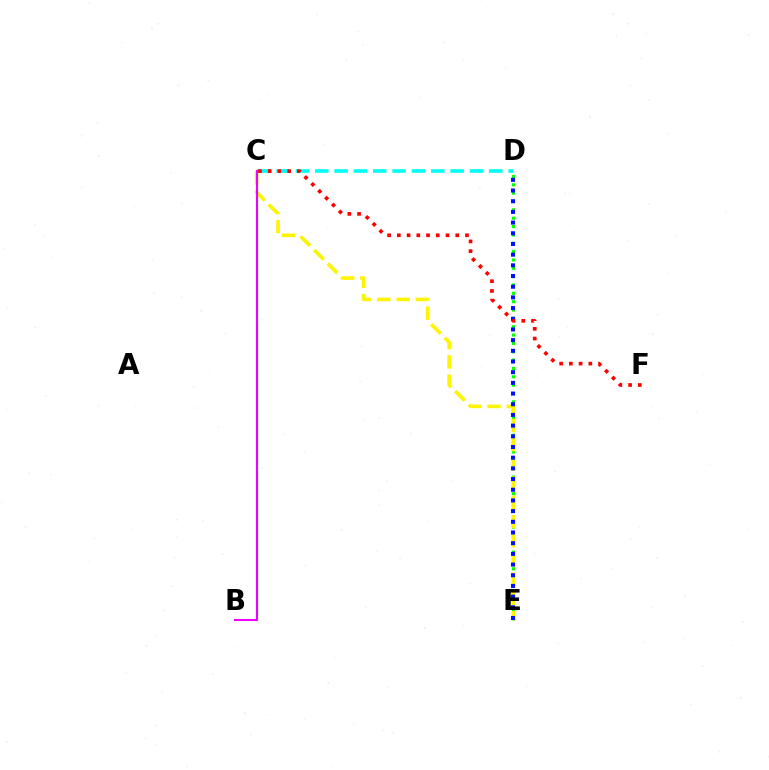{('D', 'E'): [{'color': '#08ff00', 'line_style': 'dotted', 'thickness': 2.27}, {'color': '#0010ff', 'line_style': 'dotted', 'thickness': 2.9}], ('C', 'D'): [{'color': '#00fff6', 'line_style': 'dashed', 'thickness': 2.63}], ('C', 'E'): [{'color': '#fcf500', 'line_style': 'dashed', 'thickness': 2.61}], ('B', 'C'): [{'color': '#ee00ff', 'line_style': 'solid', 'thickness': 1.51}], ('C', 'F'): [{'color': '#ff0000', 'line_style': 'dotted', 'thickness': 2.64}]}